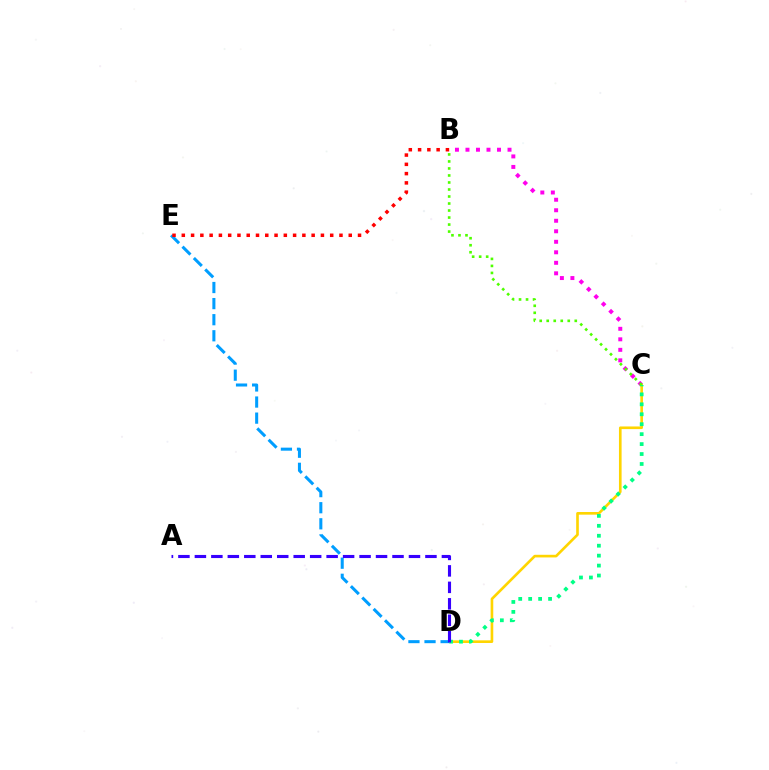{('B', 'C'): [{'color': '#ff00ed', 'line_style': 'dotted', 'thickness': 2.86}, {'color': '#4fff00', 'line_style': 'dotted', 'thickness': 1.91}], ('C', 'D'): [{'color': '#ffd500', 'line_style': 'solid', 'thickness': 1.9}, {'color': '#00ff86', 'line_style': 'dotted', 'thickness': 2.7}], ('D', 'E'): [{'color': '#009eff', 'line_style': 'dashed', 'thickness': 2.19}], ('A', 'D'): [{'color': '#3700ff', 'line_style': 'dashed', 'thickness': 2.24}], ('B', 'E'): [{'color': '#ff0000', 'line_style': 'dotted', 'thickness': 2.52}]}